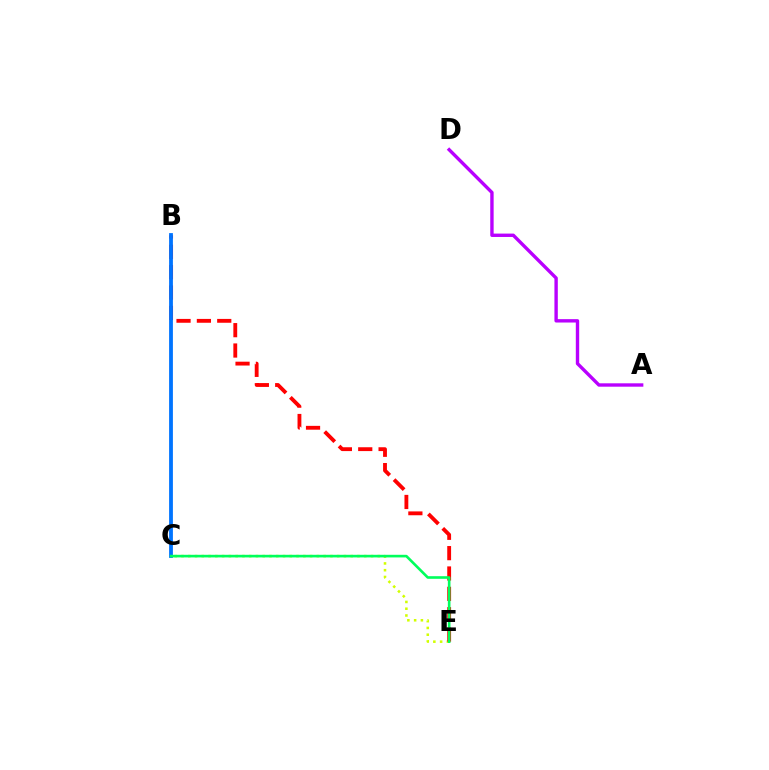{('A', 'D'): [{'color': '#b900ff', 'line_style': 'solid', 'thickness': 2.43}], ('C', 'E'): [{'color': '#d1ff00', 'line_style': 'dotted', 'thickness': 1.84}, {'color': '#00ff5c', 'line_style': 'solid', 'thickness': 1.89}], ('B', 'E'): [{'color': '#ff0000', 'line_style': 'dashed', 'thickness': 2.77}], ('B', 'C'): [{'color': '#0074ff', 'line_style': 'solid', 'thickness': 2.74}]}